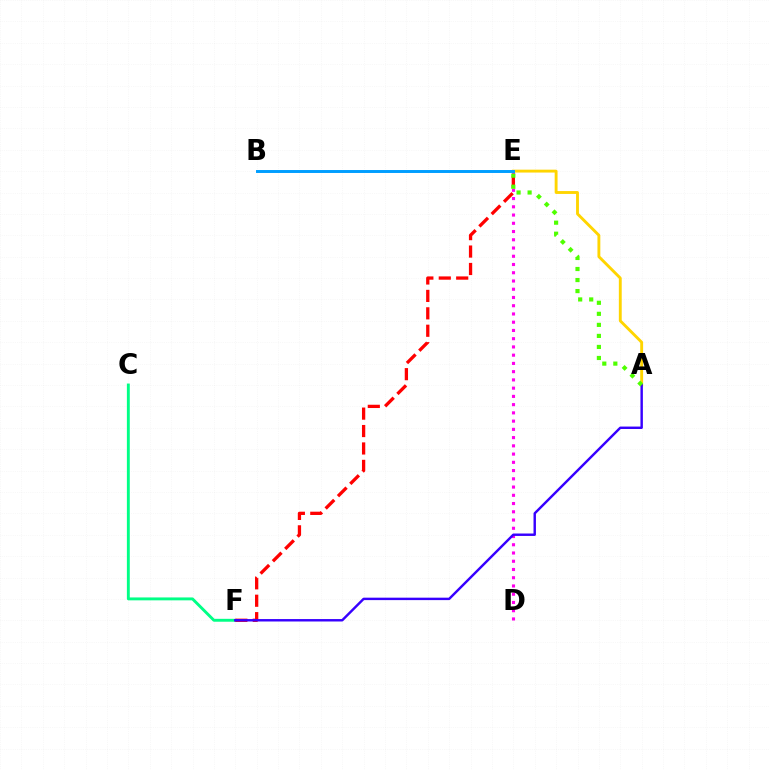{('C', 'F'): [{'color': '#00ff86', 'line_style': 'solid', 'thickness': 2.09}], ('A', 'E'): [{'color': '#ffd500', 'line_style': 'solid', 'thickness': 2.07}, {'color': '#4fff00', 'line_style': 'dotted', 'thickness': 3.0}], ('D', 'E'): [{'color': '#ff00ed', 'line_style': 'dotted', 'thickness': 2.24}], ('E', 'F'): [{'color': '#ff0000', 'line_style': 'dashed', 'thickness': 2.37}], ('A', 'F'): [{'color': '#3700ff', 'line_style': 'solid', 'thickness': 1.75}], ('B', 'E'): [{'color': '#009eff', 'line_style': 'solid', 'thickness': 2.12}]}